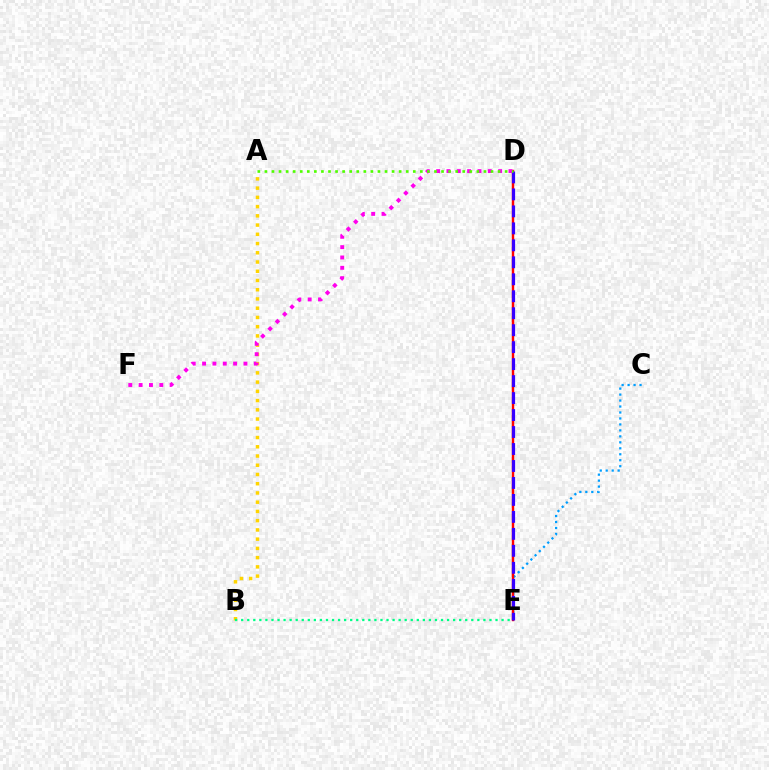{('C', 'E'): [{'color': '#009eff', 'line_style': 'dotted', 'thickness': 1.62}], ('D', 'E'): [{'color': '#ff0000', 'line_style': 'solid', 'thickness': 1.75}, {'color': '#3700ff', 'line_style': 'dashed', 'thickness': 2.31}], ('A', 'B'): [{'color': '#ffd500', 'line_style': 'dotted', 'thickness': 2.51}], ('D', 'F'): [{'color': '#ff00ed', 'line_style': 'dotted', 'thickness': 2.81}], ('B', 'E'): [{'color': '#00ff86', 'line_style': 'dotted', 'thickness': 1.65}], ('A', 'D'): [{'color': '#4fff00', 'line_style': 'dotted', 'thickness': 1.92}]}